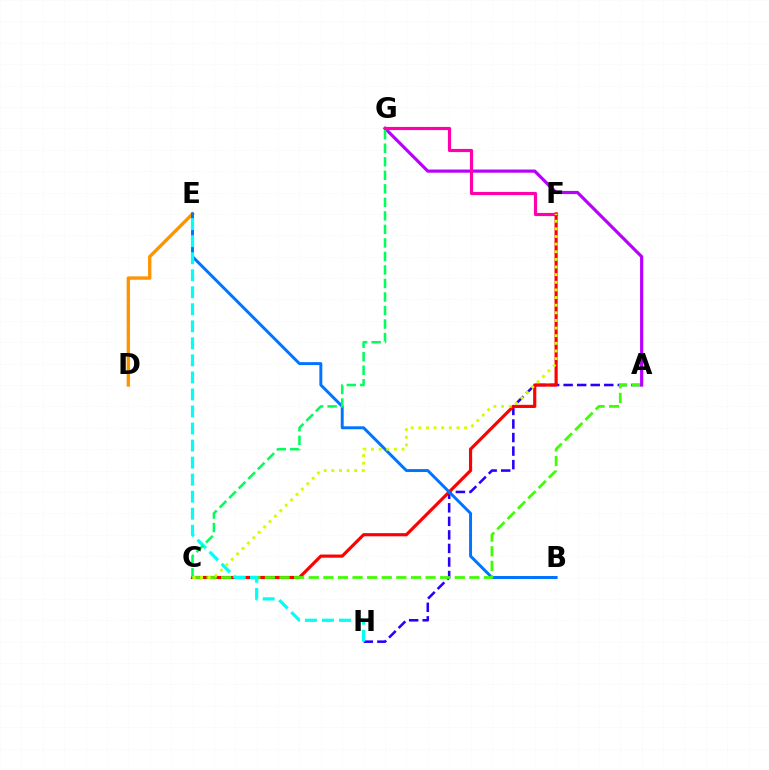{('A', 'H'): [{'color': '#2500ff', 'line_style': 'dashed', 'thickness': 1.84}], ('C', 'F'): [{'color': '#ff0000', 'line_style': 'solid', 'thickness': 2.28}, {'color': '#d1ff00', 'line_style': 'dotted', 'thickness': 2.07}], ('D', 'E'): [{'color': '#ff9400', 'line_style': 'solid', 'thickness': 2.43}], ('B', 'E'): [{'color': '#0074ff', 'line_style': 'solid', 'thickness': 2.12}], ('A', 'C'): [{'color': '#3dff00', 'line_style': 'dashed', 'thickness': 1.98}], ('A', 'G'): [{'color': '#b900ff', 'line_style': 'solid', 'thickness': 2.29}], ('E', 'H'): [{'color': '#00fff6', 'line_style': 'dashed', 'thickness': 2.31}], ('F', 'G'): [{'color': '#ff00ac', 'line_style': 'solid', 'thickness': 2.27}], ('C', 'G'): [{'color': '#00ff5c', 'line_style': 'dashed', 'thickness': 1.84}]}